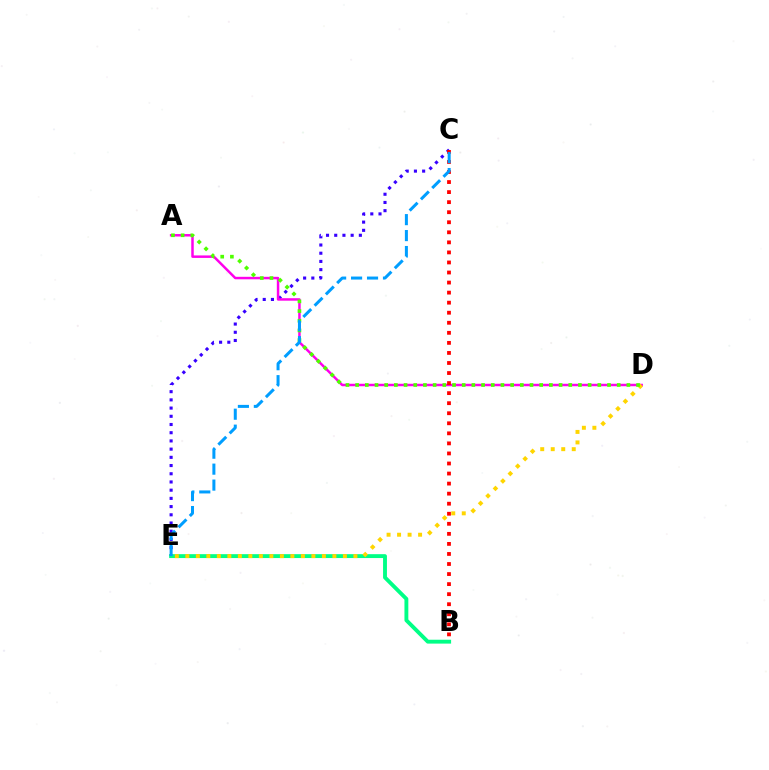{('C', 'E'): [{'color': '#3700ff', 'line_style': 'dotted', 'thickness': 2.23}, {'color': '#009eff', 'line_style': 'dashed', 'thickness': 2.17}], ('A', 'D'): [{'color': '#ff00ed', 'line_style': 'solid', 'thickness': 1.79}, {'color': '#4fff00', 'line_style': 'dotted', 'thickness': 2.63}], ('B', 'E'): [{'color': '#00ff86', 'line_style': 'solid', 'thickness': 2.79}], ('D', 'E'): [{'color': '#ffd500', 'line_style': 'dotted', 'thickness': 2.85}], ('B', 'C'): [{'color': '#ff0000', 'line_style': 'dotted', 'thickness': 2.73}]}